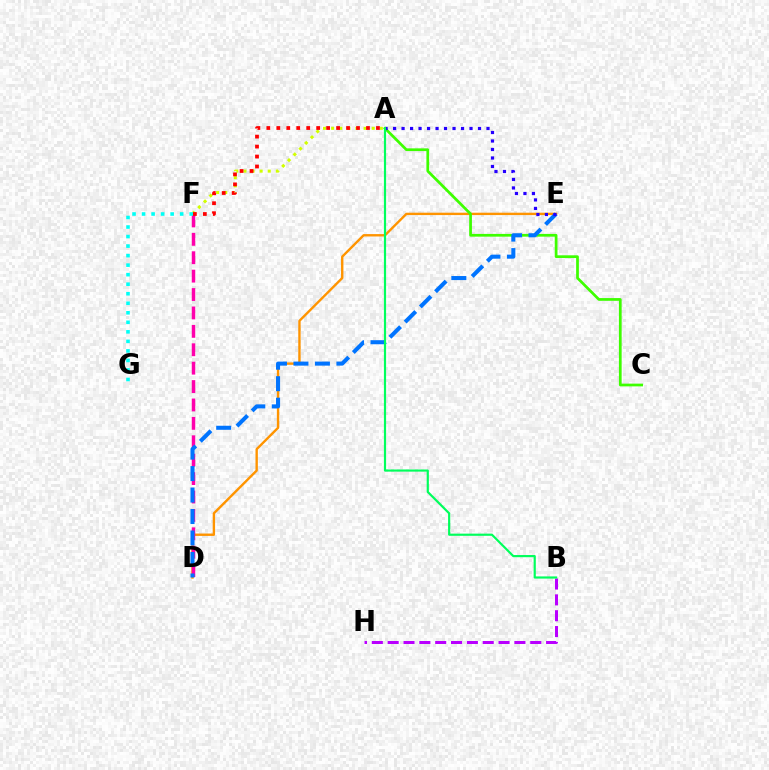{('A', 'F'): [{'color': '#d1ff00', 'line_style': 'dotted', 'thickness': 2.2}, {'color': '#ff0000', 'line_style': 'dotted', 'thickness': 2.71}], ('D', 'E'): [{'color': '#ff9400', 'line_style': 'solid', 'thickness': 1.71}, {'color': '#0074ff', 'line_style': 'dashed', 'thickness': 2.92}], ('B', 'H'): [{'color': '#b900ff', 'line_style': 'dashed', 'thickness': 2.15}], ('D', 'F'): [{'color': '#ff00ac', 'line_style': 'dashed', 'thickness': 2.5}], ('A', 'C'): [{'color': '#3dff00', 'line_style': 'solid', 'thickness': 1.97}], ('A', 'E'): [{'color': '#2500ff', 'line_style': 'dotted', 'thickness': 2.31}], ('F', 'G'): [{'color': '#00fff6', 'line_style': 'dotted', 'thickness': 2.59}], ('A', 'B'): [{'color': '#00ff5c', 'line_style': 'solid', 'thickness': 1.57}]}